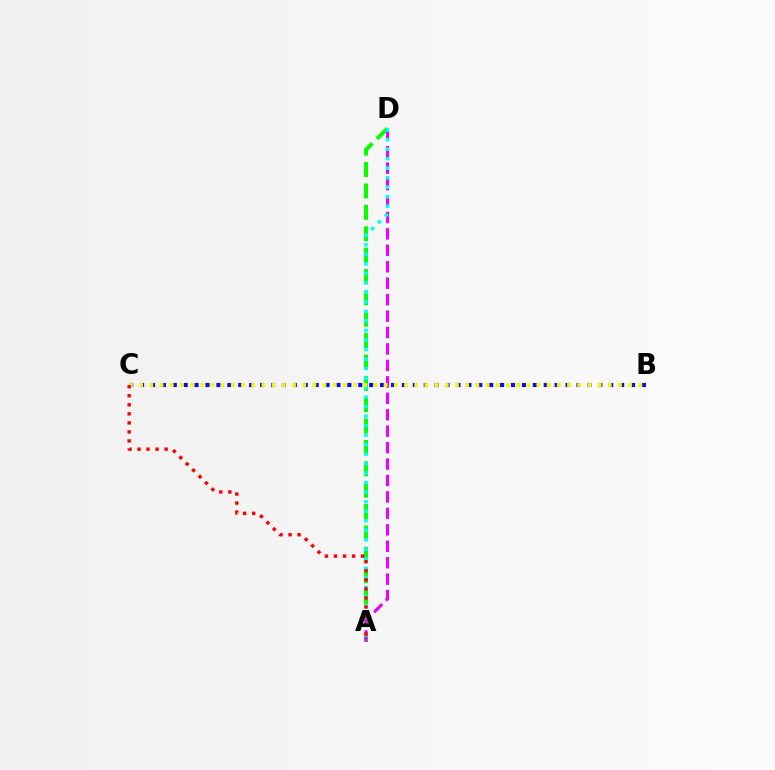{('A', 'D'): [{'color': '#08ff00', 'line_style': 'dashed', 'thickness': 2.9}, {'color': '#ee00ff', 'line_style': 'dashed', 'thickness': 2.23}, {'color': '#00fff6', 'line_style': 'dotted', 'thickness': 2.59}], ('B', 'C'): [{'color': '#0010ff', 'line_style': 'dotted', 'thickness': 2.96}, {'color': '#fcf500', 'line_style': 'dotted', 'thickness': 2.77}], ('A', 'C'): [{'color': '#ff0000', 'line_style': 'dotted', 'thickness': 2.46}]}